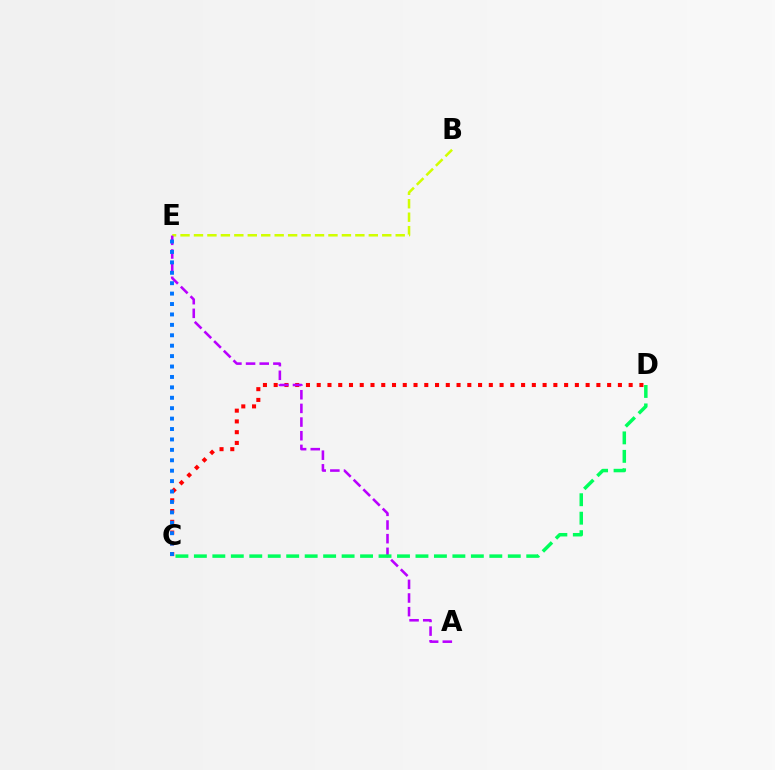{('B', 'E'): [{'color': '#d1ff00', 'line_style': 'dashed', 'thickness': 1.83}], ('C', 'D'): [{'color': '#ff0000', 'line_style': 'dotted', 'thickness': 2.92}, {'color': '#00ff5c', 'line_style': 'dashed', 'thickness': 2.51}], ('A', 'E'): [{'color': '#b900ff', 'line_style': 'dashed', 'thickness': 1.86}], ('C', 'E'): [{'color': '#0074ff', 'line_style': 'dotted', 'thickness': 2.83}]}